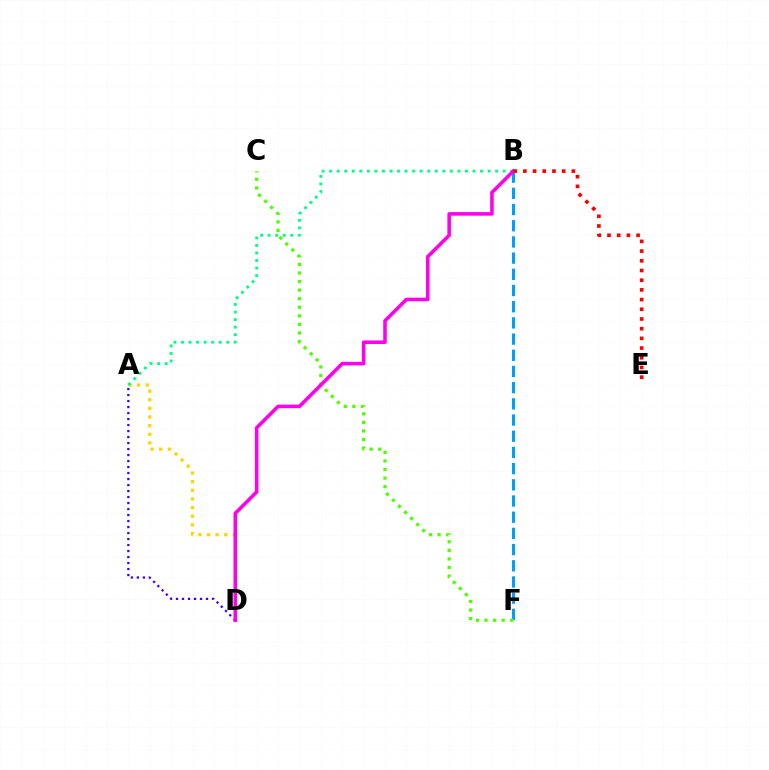{('A', 'D'): [{'color': '#ffd500', 'line_style': 'dotted', 'thickness': 2.34}, {'color': '#3700ff', 'line_style': 'dotted', 'thickness': 1.63}], ('B', 'F'): [{'color': '#009eff', 'line_style': 'dashed', 'thickness': 2.2}], ('A', 'B'): [{'color': '#00ff86', 'line_style': 'dotted', 'thickness': 2.05}], ('C', 'F'): [{'color': '#4fff00', 'line_style': 'dotted', 'thickness': 2.33}], ('B', 'D'): [{'color': '#ff00ed', 'line_style': 'solid', 'thickness': 2.57}], ('B', 'E'): [{'color': '#ff0000', 'line_style': 'dotted', 'thickness': 2.63}]}